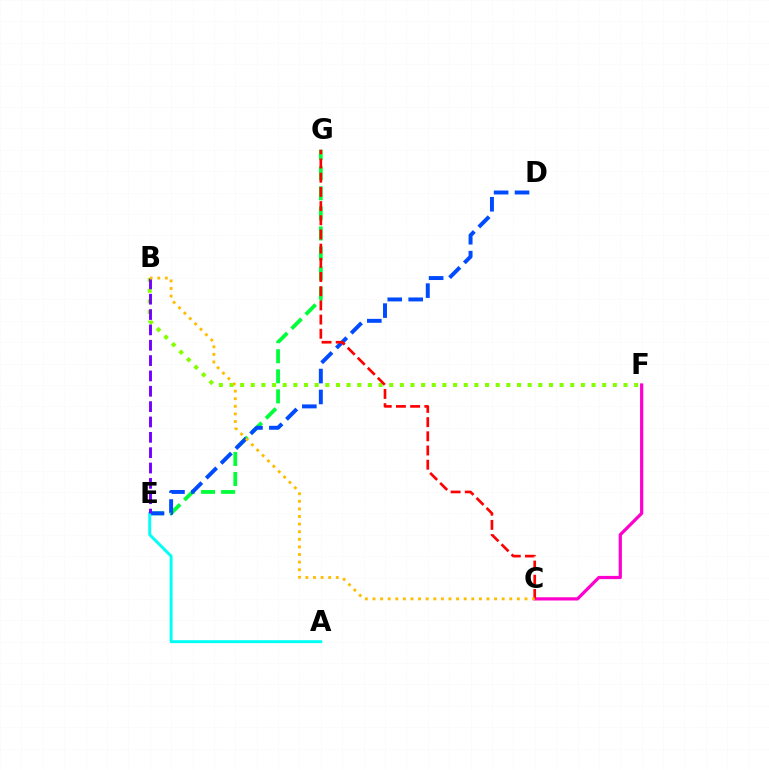{('B', 'F'): [{'color': '#84ff00', 'line_style': 'dotted', 'thickness': 2.89}], ('C', 'F'): [{'color': '#ff00cf', 'line_style': 'solid', 'thickness': 2.32}], ('E', 'G'): [{'color': '#00ff39', 'line_style': 'dashed', 'thickness': 2.73}], ('D', 'E'): [{'color': '#004bff', 'line_style': 'dashed', 'thickness': 2.84}], ('C', 'G'): [{'color': '#ff0000', 'line_style': 'dashed', 'thickness': 1.93}], ('A', 'E'): [{'color': '#00fff6', 'line_style': 'solid', 'thickness': 2.11}], ('B', 'E'): [{'color': '#7200ff', 'line_style': 'dashed', 'thickness': 2.08}], ('B', 'C'): [{'color': '#ffbd00', 'line_style': 'dotted', 'thickness': 2.06}]}